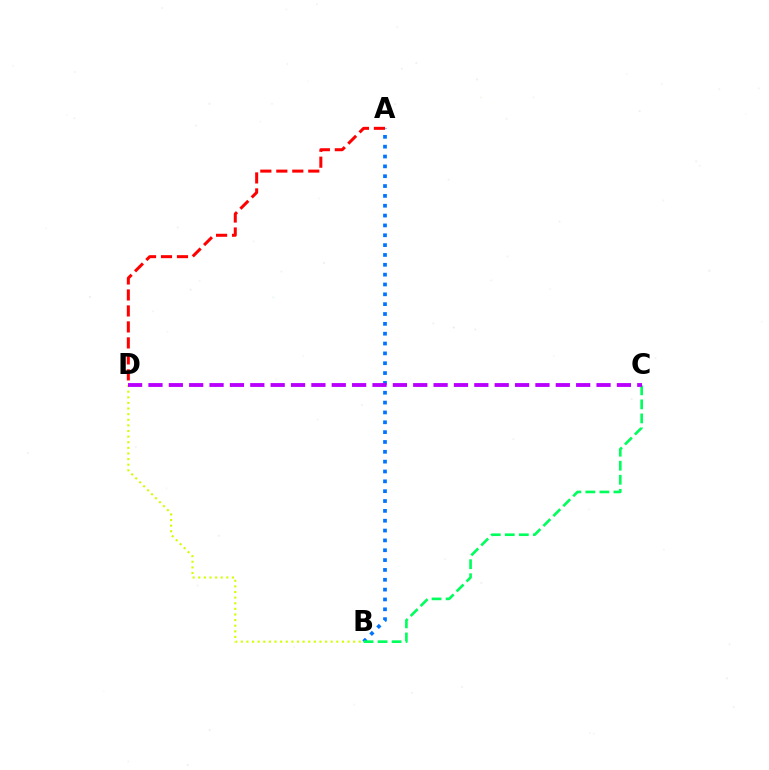{('A', 'B'): [{'color': '#0074ff', 'line_style': 'dotted', 'thickness': 2.67}], ('B', 'C'): [{'color': '#00ff5c', 'line_style': 'dashed', 'thickness': 1.91}], ('B', 'D'): [{'color': '#d1ff00', 'line_style': 'dotted', 'thickness': 1.53}], ('C', 'D'): [{'color': '#b900ff', 'line_style': 'dashed', 'thickness': 2.77}], ('A', 'D'): [{'color': '#ff0000', 'line_style': 'dashed', 'thickness': 2.17}]}